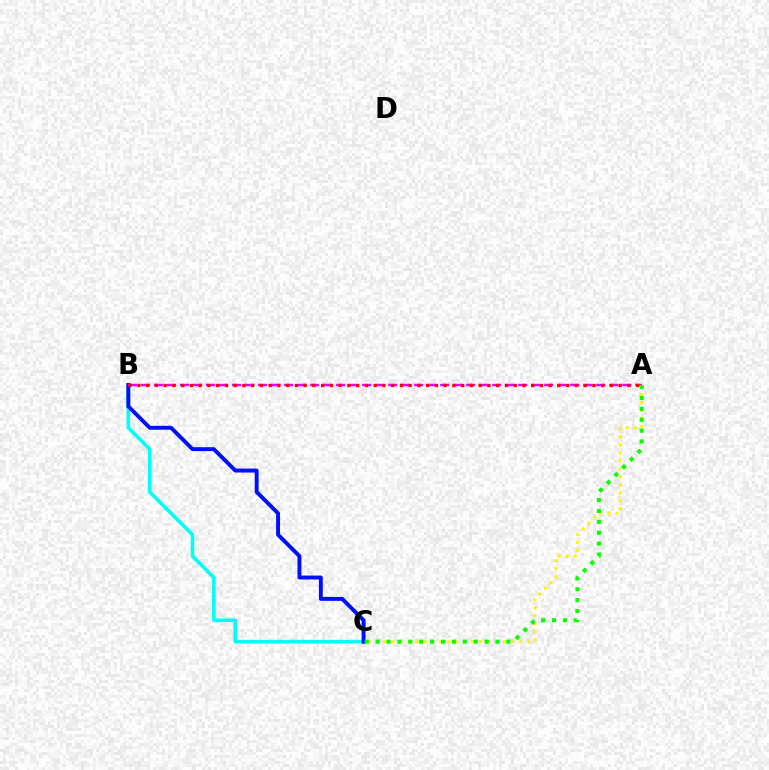{('B', 'C'): [{'color': '#00fff6', 'line_style': 'solid', 'thickness': 2.59}, {'color': '#0010ff', 'line_style': 'solid', 'thickness': 2.83}], ('A', 'C'): [{'color': '#fcf500', 'line_style': 'dotted', 'thickness': 2.17}, {'color': '#08ff00', 'line_style': 'dotted', 'thickness': 2.96}], ('A', 'B'): [{'color': '#ee00ff', 'line_style': 'dashed', 'thickness': 1.77}, {'color': '#ff0000', 'line_style': 'dotted', 'thickness': 2.38}]}